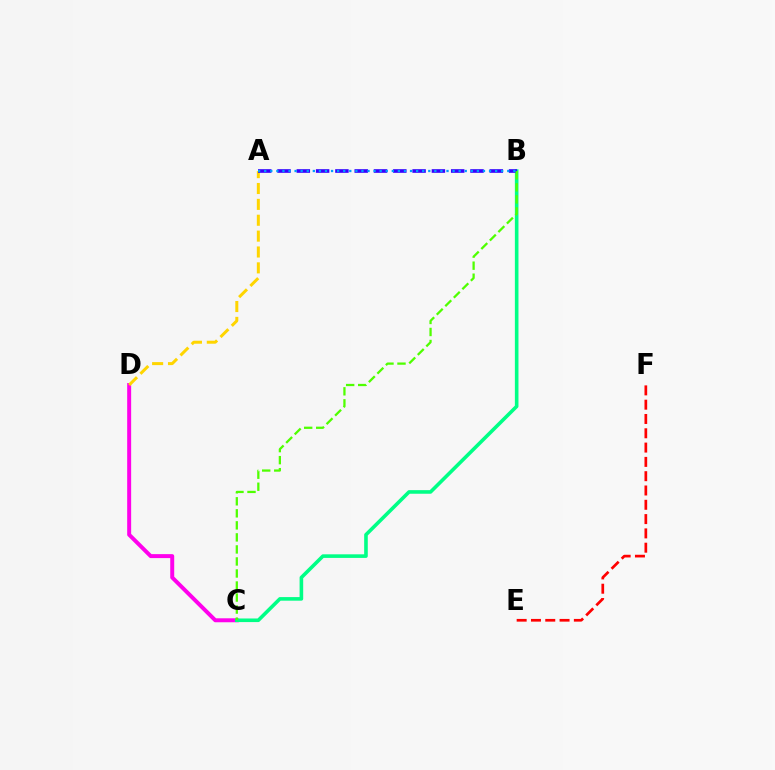{('E', 'F'): [{'color': '#ff0000', 'line_style': 'dashed', 'thickness': 1.94}], ('C', 'D'): [{'color': '#ff00ed', 'line_style': 'solid', 'thickness': 2.85}], ('A', 'D'): [{'color': '#ffd500', 'line_style': 'dashed', 'thickness': 2.16}], ('B', 'C'): [{'color': '#00ff86', 'line_style': 'solid', 'thickness': 2.59}, {'color': '#4fff00', 'line_style': 'dashed', 'thickness': 1.63}], ('A', 'B'): [{'color': '#3700ff', 'line_style': 'dashed', 'thickness': 2.62}, {'color': '#009eff', 'line_style': 'dotted', 'thickness': 1.65}]}